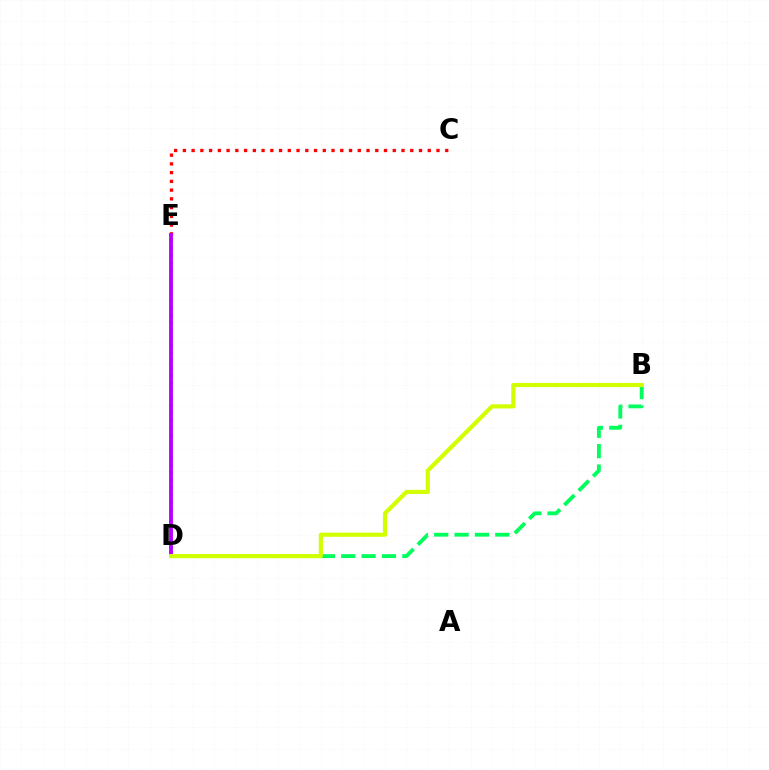{('D', 'E'): [{'color': '#0074ff', 'line_style': 'dotted', 'thickness': 2.03}, {'color': '#b900ff', 'line_style': 'solid', 'thickness': 2.78}], ('B', 'D'): [{'color': '#00ff5c', 'line_style': 'dashed', 'thickness': 2.77}, {'color': '#d1ff00', 'line_style': 'solid', 'thickness': 2.99}], ('C', 'E'): [{'color': '#ff0000', 'line_style': 'dotted', 'thickness': 2.38}]}